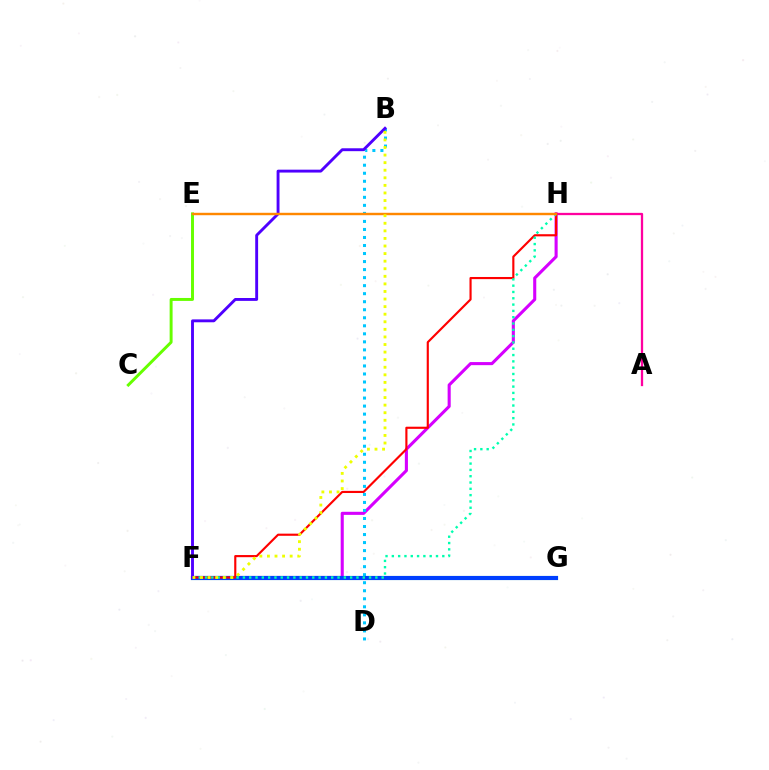{('C', 'E'): [{'color': '#66ff00', 'line_style': 'solid', 'thickness': 2.12}], ('F', 'H'): [{'color': '#d600ff', 'line_style': 'solid', 'thickness': 2.22}, {'color': '#ff0000', 'line_style': 'solid', 'thickness': 1.54}, {'color': '#00ffaf', 'line_style': 'dotted', 'thickness': 1.71}], ('B', 'D'): [{'color': '#00c7ff', 'line_style': 'dotted', 'thickness': 2.18}], ('F', 'G'): [{'color': '#00ff27', 'line_style': 'solid', 'thickness': 2.91}, {'color': '#003fff', 'line_style': 'solid', 'thickness': 2.98}], ('A', 'H'): [{'color': '#ff00a0', 'line_style': 'solid', 'thickness': 1.65}], ('B', 'F'): [{'color': '#4f00ff', 'line_style': 'solid', 'thickness': 2.08}, {'color': '#eeff00', 'line_style': 'dotted', 'thickness': 2.06}], ('E', 'H'): [{'color': '#ff8800', 'line_style': 'solid', 'thickness': 1.75}]}